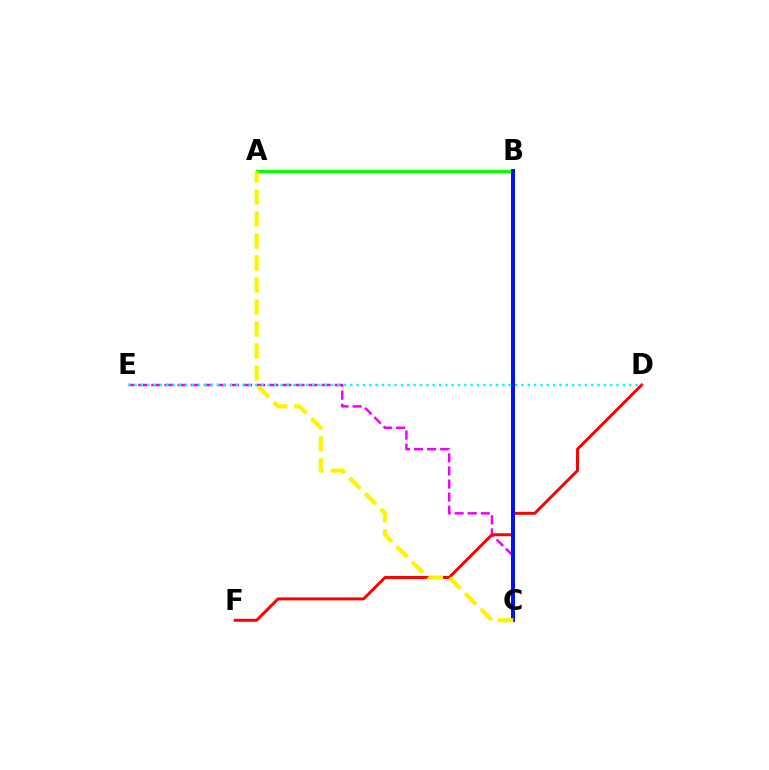{('C', 'E'): [{'color': '#ee00ff', 'line_style': 'dashed', 'thickness': 1.78}], ('D', 'F'): [{'color': '#ff0000', 'line_style': 'solid', 'thickness': 2.14}], ('A', 'B'): [{'color': '#08ff00', 'line_style': 'solid', 'thickness': 2.39}], ('D', 'E'): [{'color': '#00fff6', 'line_style': 'dotted', 'thickness': 1.72}], ('B', 'C'): [{'color': '#0010ff', 'line_style': 'solid', 'thickness': 2.86}], ('A', 'C'): [{'color': '#fcf500', 'line_style': 'dashed', 'thickness': 2.99}]}